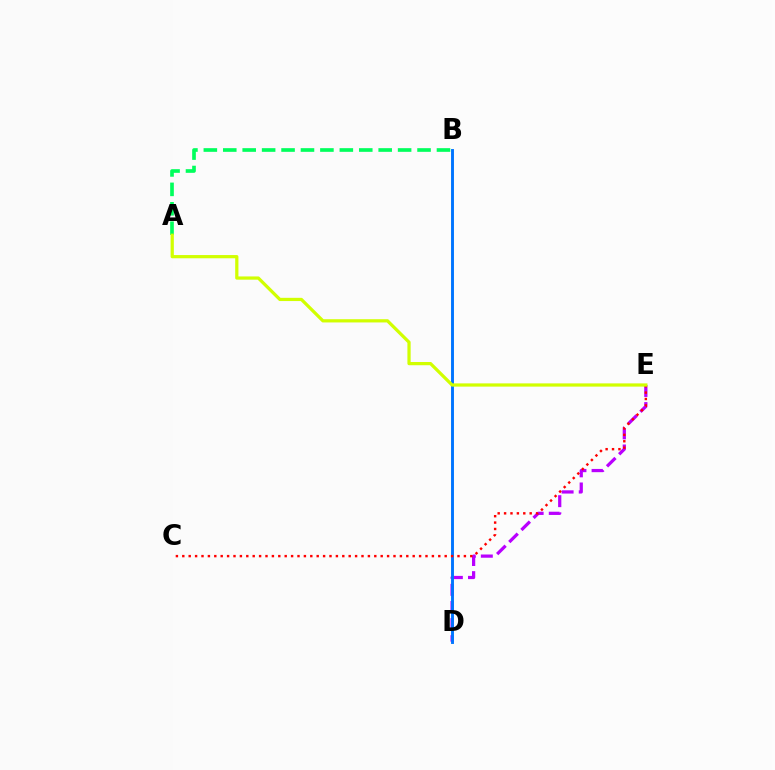{('D', 'E'): [{'color': '#b900ff', 'line_style': 'dashed', 'thickness': 2.33}], ('B', 'D'): [{'color': '#0074ff', 'line_style': 'solid', 'thickness': 2.09}], ('A', 'B'): [{'color': '#00ff5c', 'line_style': 'dashed', 'thickness': 2.64}], ('C', 'E'): [{'color': '#ff0000', 'line_style': 'dotted', 'thickness': 1.74}], ('A', 'E'): [{'color': '#d1ff00', 'line_style': 'solid', 'thickness': 2.33}]}